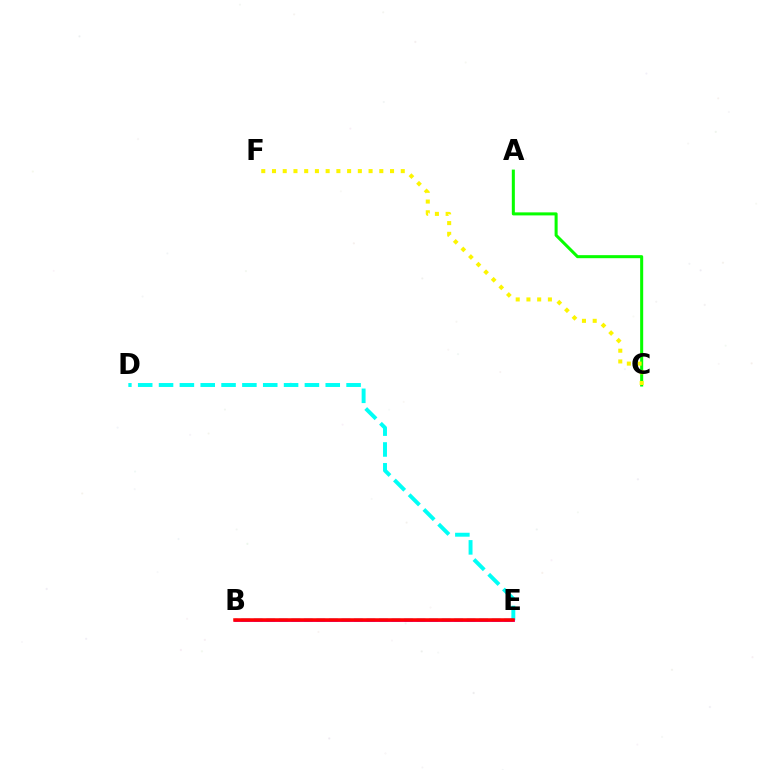{('A', 'C'): [{'color': '#08ff00', 'line_style': 'solid', 'thickness': 2.19}], ('D', 'E'): [{'color': '#00fff6', 'line_style': 'dashed', 'thickness': 2.83}], ('C', 'F'): [{'color': '#fcf500', 'line_style': 'dotted', 'thickness': 2.92}], ('B', 'E'): [{'color': '#ee00ff', 'line_style': 'solid', 'thickness': 2.05}, {'color': '#0010ff', 'line_style': 'dashed', 'thickness': 1.7}, {'color': '#ff0000', 'line_style': 'solid', 'thickness': 2.54}]}